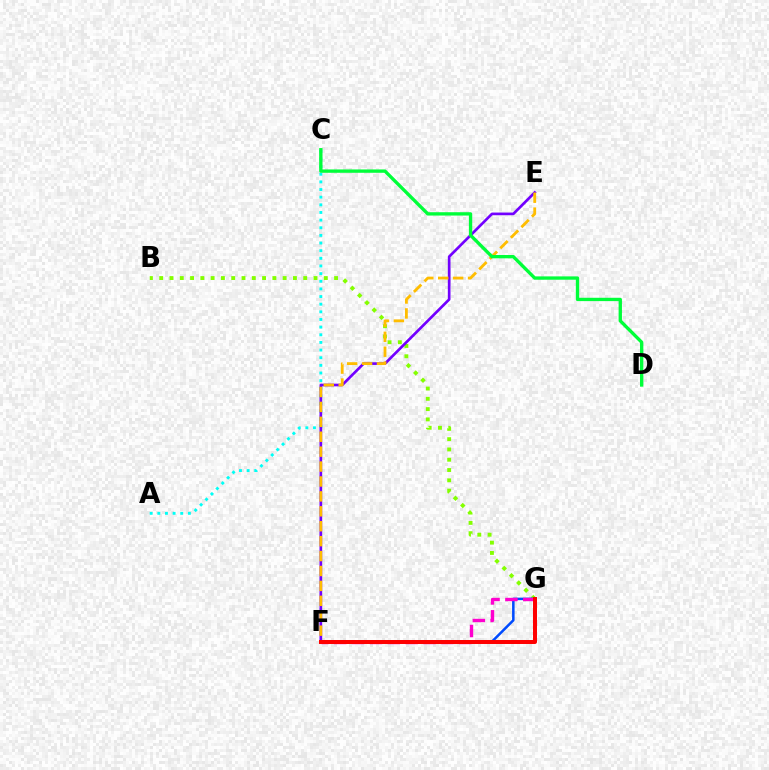{('B', 'G'): [{'color': '#84ff00', 'line_style': 'dotted', 'thickness': 2.8}], ('F', 'G'): [{'color': '#004bff', 'line_style': 'solid', 'thickness': 1.81}, {'color': '#ff00cf', 'line_style': 'dashed', 'thickness': 2.43}, {'color': '#ff0000', 'line_style': 'solid', 'thickness': 2.87}], ('A', 'C'): [{'color': '#00fff6', 'line_style': 'dotted', 'thickness': 2.08}], ('E', 'F'): [{'color': '#7200ff', 'line_style': 'solid', 'thickness': 1.93}, {'color': '#ffbd00', 'line_style': 'dashed', 'thickness': 2.03}], ('C', 'D'): [{'color': '#00ff39', 'line_style': 'solid', 'thickness': 2.4}]}